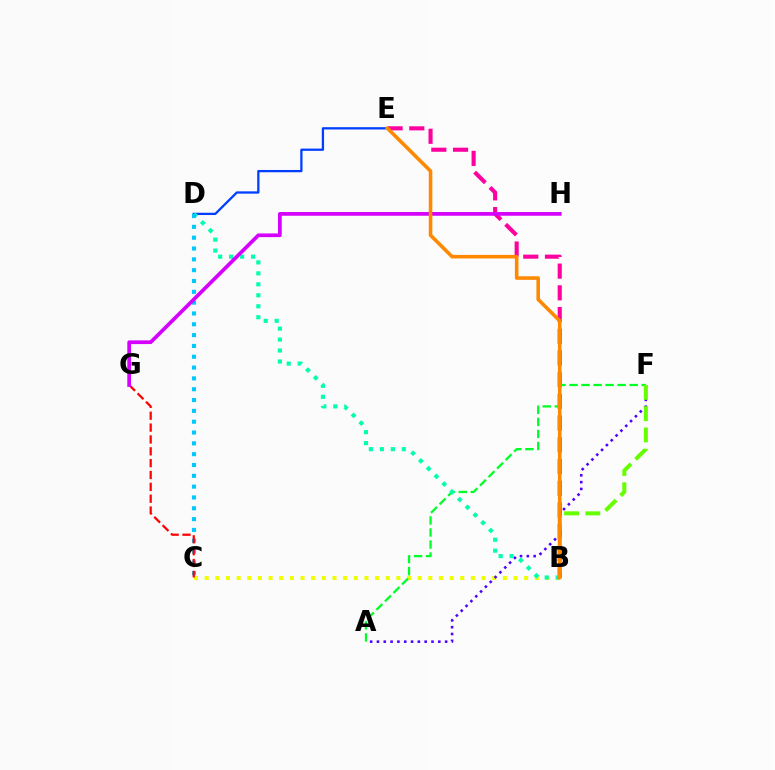{('B', 'E'): [{'color': '#ff00a0', 'line_style': 'dashed', 'thickness': 2.95}, {'color': '#ff8800', 'line_style': 'solid', 'thickness': 2.58}], ('D', 'E'): [{'color': '#003fff', 'line_style': 'solid', 'thickness': 1.64}], ('B', 'C'): [{'color': '#eeff00', 'line_style': 'dotted', 'thickness': 2.89}], ('A', 'F'): [{'color': '#00ff27', 'line_style': 'dashed', 'thickness': 1.63}, {'color': '#4f00ff', 'line_style': 'dotted', 'thickness': 1.85}], ('B', 'F'): [{'color': '#66ff00', 'line_style': 'dashed', 'thickness': 2.89}], ('B', 'D'): [{'color': '#00ffaf', 'line_style': 'dotted', 'thickness': 2.98}], ('C', 'D'): [{'color': '#00c7ff', 'line_style': 'dotted', 'thickness': 2.94}], ('C', 'G'): [{'color': '#ff0000', 'line_style': 'dashed', 'thickness': 1.61}], ('G', 'H'): [{'color': '#d600ff', 'line_style': 'solid', 'thickness': 2.67}]}